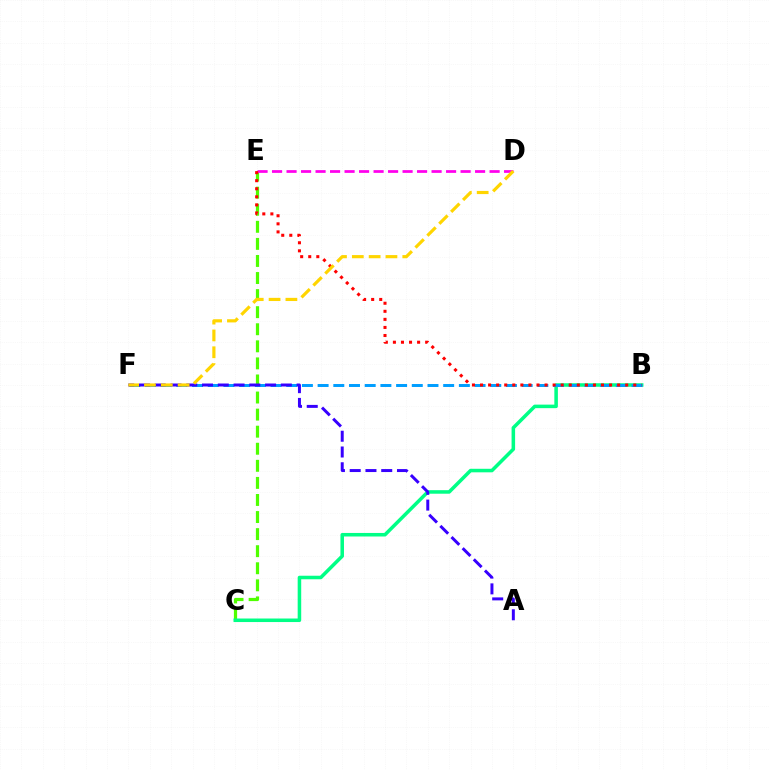{('C', 'E'): [{'color': '#4fff00', 'line_style': 'dashed', 'thickness': 2.32}], ('B', 'C'): [{'color': '#00ff86', 'line_style': 'solid', 'thickness': 2.54}], ('B', 'F'): [{'color': '#009eff', 'line_style': 'dashed', 'thickness': 2.13}], ('A', 'F'): [{'color': '#3700ff', 'line_style': 'dashed', 'thickness': 2.14}], ('D', 'E'): [{'color': '#ff00ed', 'line_style': 'dashed', 'thickness': 1.97}], ('B', 'E'): [{'color': '#ff0000', 'line_style': 'dotted', 'thickness': 2.19}], ('D', 'F'): [{'color': '#ffd500', 'line_style': 'dashed', 'thickness': 2.29}]}